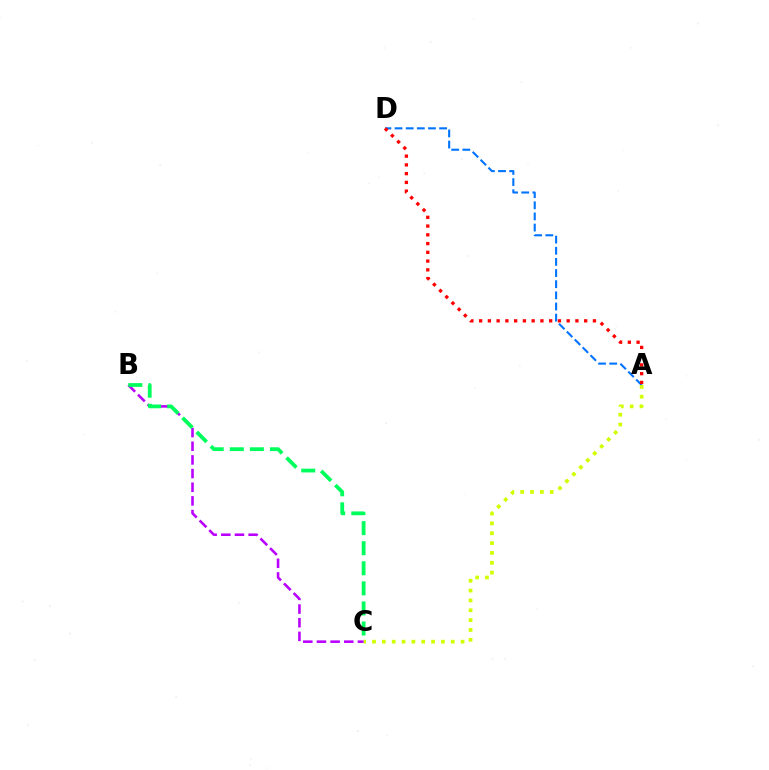{('A', 'D'): [{'color': '#0074ff', 'line_style': 'dashed', 'thickness': 1.51}, {'color': '#ff0000', 'line_style': 'dotted', 'thickness': 2.38}], ('A', 'C'): [{'color': '#d1ff00', 'line_style': 'dotted', 'thickness': 2.67}], ('B', 'C'): [{'color': '#b900ff', 'line_style': 'dashed', 'thickness': 1.86}, {'color': '#00ff5c', 'line_style': 'dashed', 'thickness': 2.73}]}